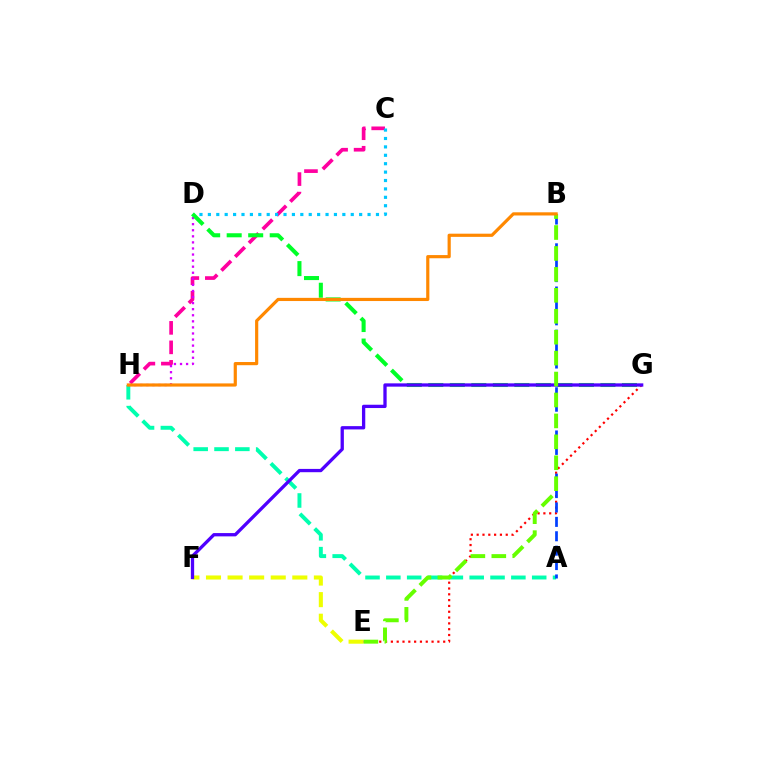{('A', 'H'): [{'color': '#00ffaf', 'line_style': 'dashed', 'thickness': 2.83}], ('C', 'H'): [{'color': '#ff00a0', 'line_style': 'dashed', 'thickness': 2.65}], ('E', 'F'): [{'color': '#eeff00', 'line_style': 'dashed', 'thickness': 2.93}], ('E', 'G'): [{'color': '#ff0000', 'line_style': 'dotted', 'thickness': 1.58}], ('A', 'B'): [{'color': '#003fff', 'line_style': 'dashed', 'thickness': 1.96}], ('C', 'D'): [{'color': '#00c7ff', 'line_style': 'dotted', 'thickness': 2.28}], ('D', 'H'): [{'color': '#d600ff', 'line_style': 'dotted', 'thickness': 1.65}], ('D', 'G'): [{'color': '#00ff27', 'line_style': 'dashed', 'thickness': 2.92}], ('F', 'G'): [{'color': '#4f00ff', 'line_style': 'solid', 'thickness': 2.37}], ('B', 'E'): [{'color': '#66ff00', 'line_style': 'dashed', 'thickness': 2.84}], ('B', 'H'): [{'color': '#ff8800', 'line_style': 'solid', 'thickness': 2.29}]}